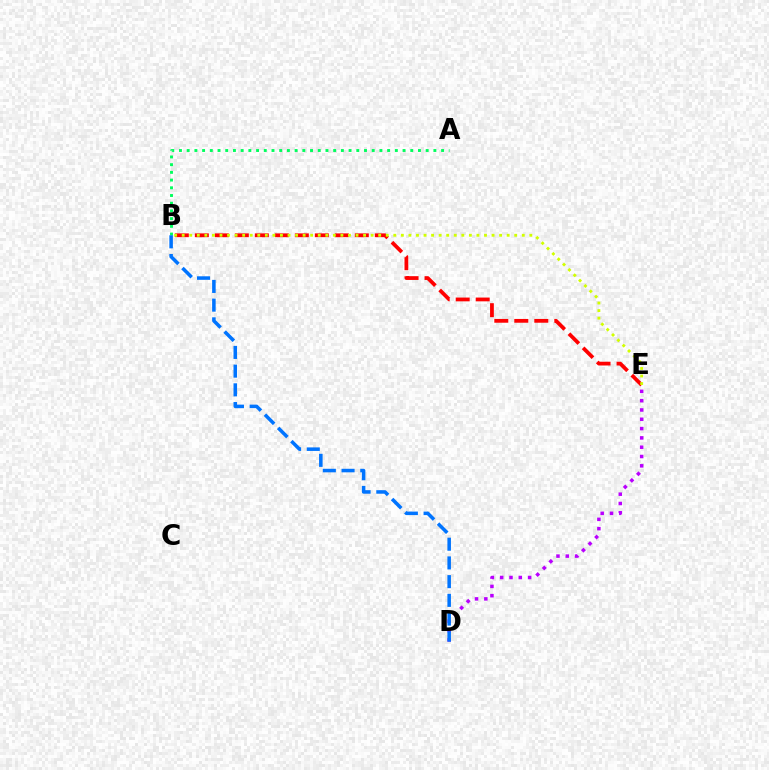{('D', 'E'): [{'color': '#b900ff', 'line_style': 'dotted', 'thickness': 2.53}], ('B', 'E'): [{'color': '#ff0000', 'line_style': 'dashed', 'thickness': 2.72}, {'color': '#d1ff00', 'line_style': 'dotted', 'thickness': 2.05}], ('A', 'B'): [{'color': '#00ff5c', 'line_style': 'dotted', 'thickness': 2.09}], ('B', 'D'): [{'color': '#0074ff', 'line_style': 'dashed', 'thickness': 2.54}]}